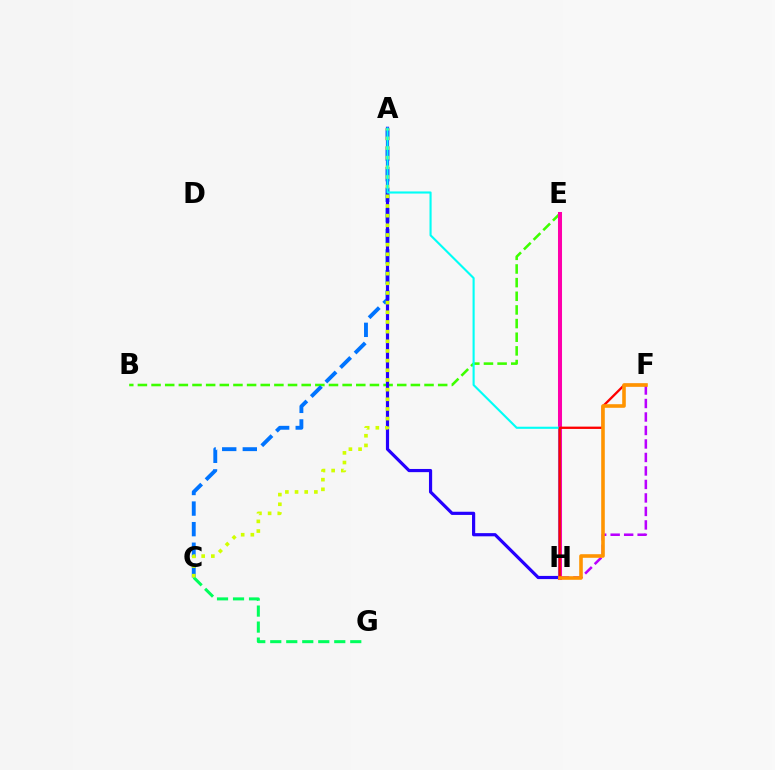{('F', 'H'): [{'color': '#b900ff', 'line_style': 'dashed', 'thickness': 1.83}, {'color': '#ff0000', 'line_style': 'solid', 'thickness': 1.67}, {'color': '#ff9400', 'line_style': 'solid', 'thickness': 2.59}], ('B', 'E'): [{'color': '#3dff00', 'line_style': 'dashed', 'thickness': 1.85}], ('A', 'C'): [{'color': '#0074ff', 'line_style': 'dashed', 'thickness': 2.8}, {'color': '#d1ff00', 'line_style': 'dotted', 'thickness': 2.63}], ('A', 'H'): [{'color': '#2500ff', 'line_style': 'solid', 'thickness': 2.29}, {'color': '#00fff6', 'line_style': 'solid', 'thickness': 1.52}], ('E', 'H'): [{'color': '#ff00ac', 'line_style': 'solid', 'thickness': 2.9}], ('C', 'G'): [{'color': '#00ff5c', 'line_style': 'dashed', 'thickness': 2.17}]}